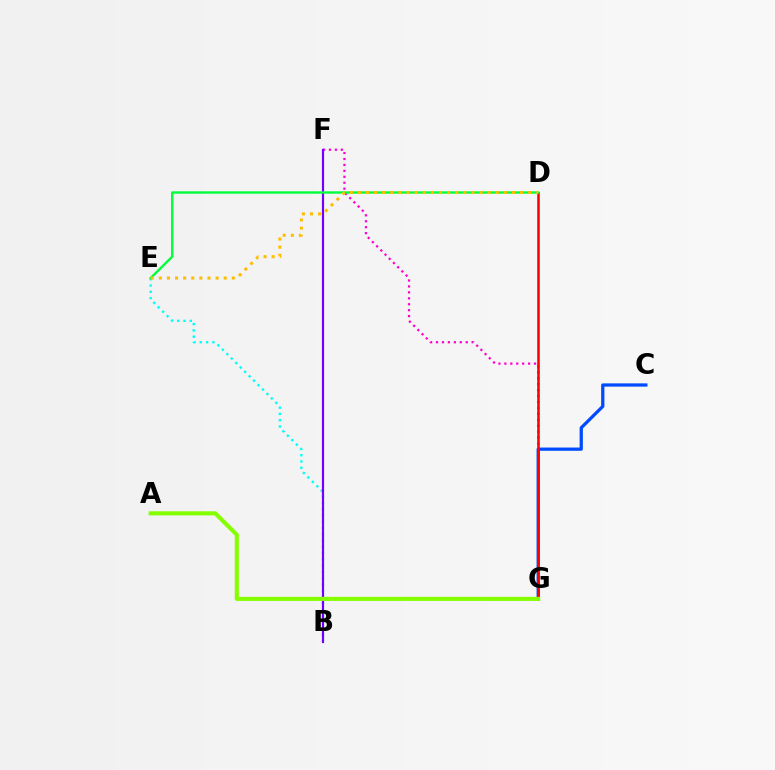{('F', 'G'): [{'color': '#ff00cf', 'line_style': 'dotted', 'thickness': 1.61}], ('B', 'E'): [{'color': '#00fff6', 'line_style': 'dotted', 'thickness': 1.71}], ('C', 'G'): [{'color': '#004bff', 'line_style': 'solid', 'thickness': 2.34}], ('B', 'F'): [{'color': '#7200ff', 'line_style': 'solid', 'thickness': 1.56}], ('D', 'G'): [{'color': '#ff0000', 'line_style': 'solid', 'thickness': 1.83}], ('D', 'E'): [{'color': '#00ff39', 'line_style': 'solid', 'thickness': 1.71}, {'color': '#ffbd00', 'line_style': 'dotted', 'thickness': 2.2}], ('A', 'G'): [{'color': '#84ff00', 'line_style': 'solid', 'thickness': 2.94}]}